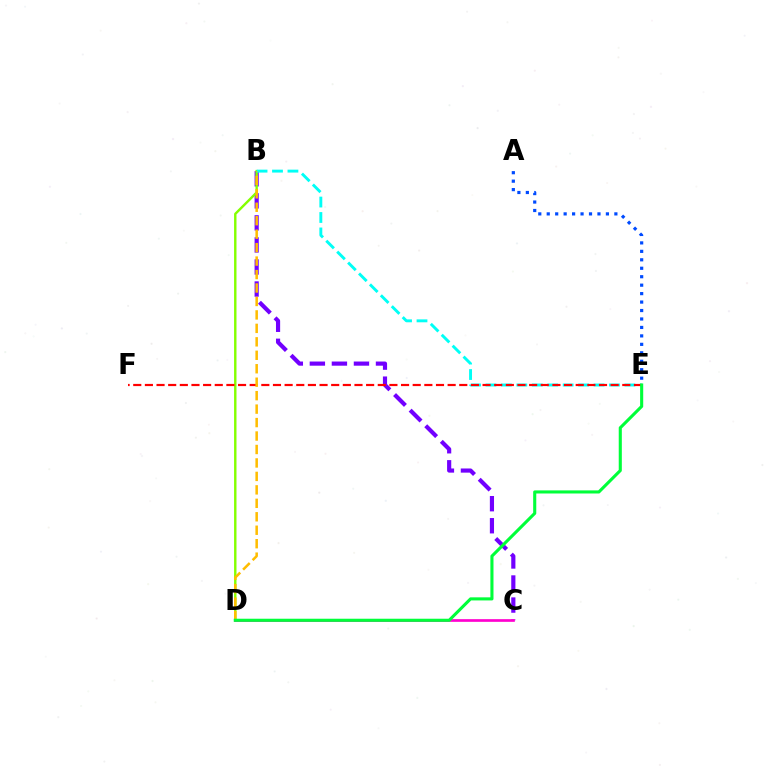{('B', 'C'): [{'color': '#7200ff', 'line_style': 'dashed', 'thickness': 2.99}], ('B', 'D'): [{'color': '#84ff00', 'line_style': 'solid', 'thickness': 1.74}, {'color': '#ffbd00', 'line_style': 'dashed', 'thickness': 1.83}], ('B', 'E'): [{'color': '#00fff6', 'line_style': 'dashed', 'thickness': 2.1}], ('C', 'D'): [{'color': '#ff00cf', 'line_style': 'solid', 'thickness': 1.93}], ('A', 'E'): [{'color': '#004bff', 'line_style': 'dotted', 'thickness': 2.3}], ('E', 'F'): [{'color': '#ff0000', 'line_style': 'dashed', 'thickness': 1.58}], ('D', 'E'): [{'color': '#00ff39', 'line_style': 'solid', 'thickness': 2.23}]}